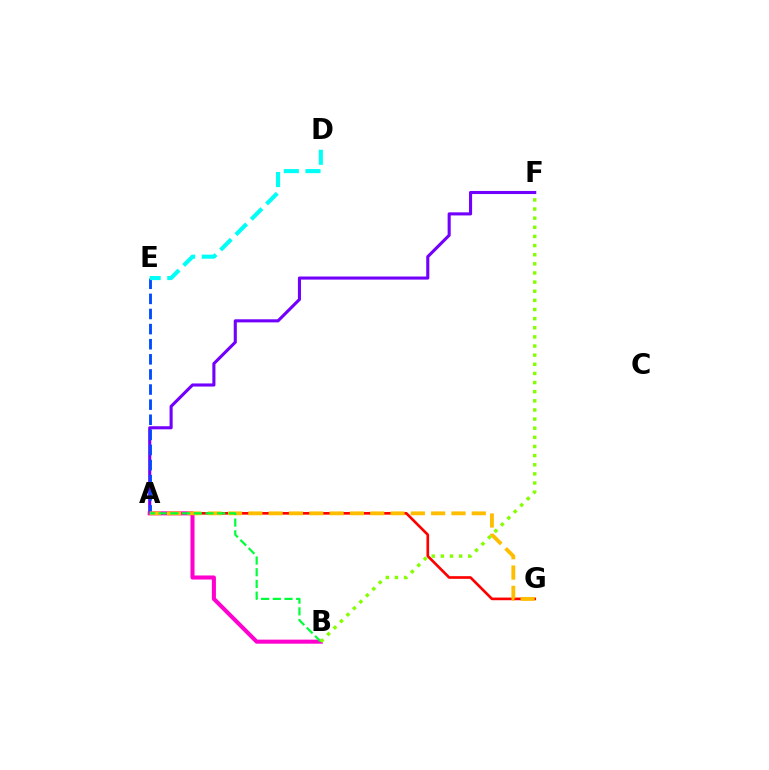{('A', 'F'): [{'color': '#7200ff', 'line_style': 'solid', 'thickness': 2.22}], ('A', 'G'): [{'color': '#ff0000', 'line_style': 'solid', 'thickness': 1.91}, {'color': '#ffbd00', 'line_style': 'dashed', 'thickness': 2.76}], ('A', 'B'): [{'color': '#ff00cf', 'line_style': 'solid', 'thickness': 2.92}, {'color': '#00ff39', 'line_style': 'dashed', 'thickness': 1.59}], ('A', 'E'): [{'color': '#004bff', 'line_style': 'dashed', 'thickness': 2.05}], ('D', 'E'): [{'color': '#00fff6', 'line_style': 'dashed', 'thickness': 2.94}], ('B', 'F'): [{'color': '#84ff00', 'line_style': 'dotted', 'thickness': 2.48}]}